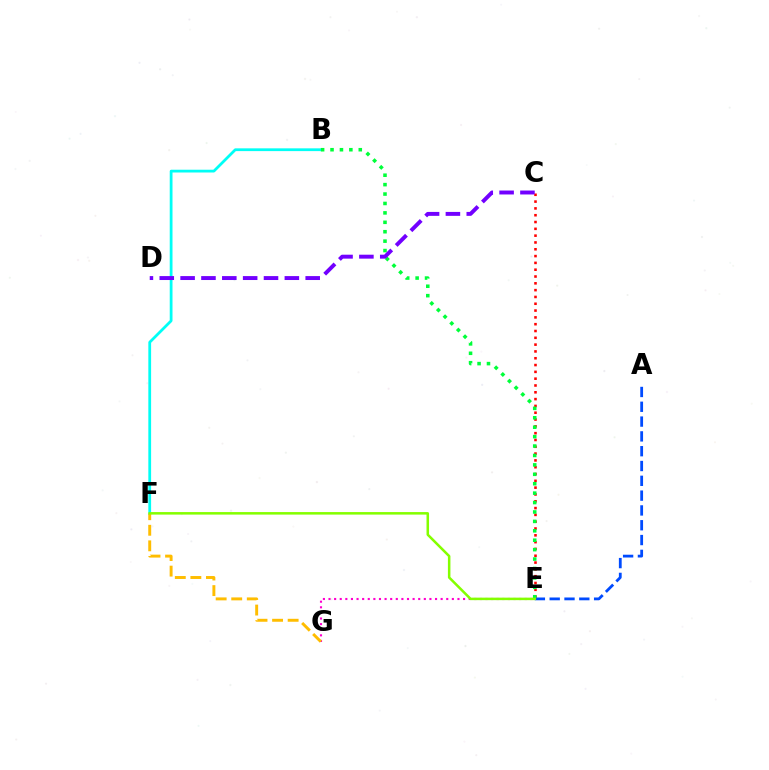{('E', 'G'): [{'color': '#ff00cf', 'line_style': 'dotted', 'thickness': 1.52}], ('B', 'F'): [{'color': '#00fff6', 'line_style': 'solid', 'thickness': 2.0}], ('C', 'E'): [{'color': '#ff0000', 'line_style': 'dotted', 'thickness': 1.85}], ('A', 'E'): [{'color': '#004bff', 'line_style': 'dashed', 'thickness': 2.01}], ('B', 'E'): [{'color': '#00ff39', 'line_style': 'dotted', 'thickness': 2.56}], ('F', 'G'): [{'color': '#ffbd00', 'line_style': 'dashed', 'thickness': 2.11}], ('E', 'F'): [{'color': '#84ff00', 'line_style': 'solid', 'thickness': 1.82}], ('C', 'D'): [{'color': '#7200ff', 'line_style': 'dashed', 'thickness': 2.83}]}